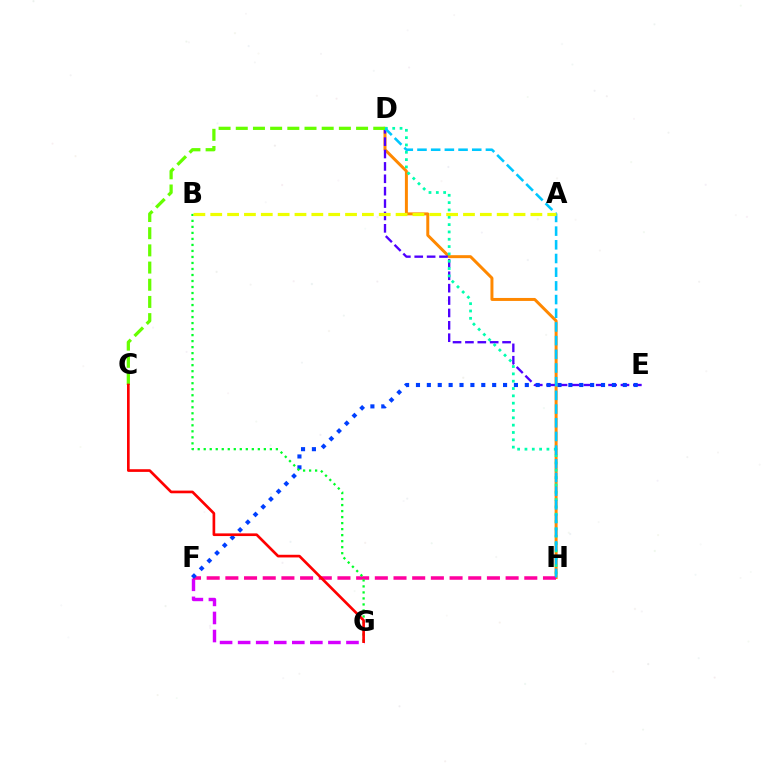{('D', 'H'): [{'color': '#ff8800', 'line_style': 'solid', 'thickness': 2.14}, {'color': '#00ffaf', 'line_style': 'dotted', 'thickness': 1.99}, {'color': '#00c7ff', 'line_style': 'dashed', 'thickness': 1.86}], ('D', 'E'): [{'color': '#4f00ff', 'line_style': 'dashed', 'thickness': 1.68}], ('F', 'G'): [{'color': '#d600ff', 'line_style': 'dashed', 'thickness': 2.45}], ('F', 'H'): [{'color': '#ff00a0', 'line_style': 'dashed', 'thickness': 2.54}], ('E', 'F'): [{'color': '#003fff', 'line_style': 'dotted', 'thickness': 2.96}], ('B', 'G'): [{'color': '#00ff27', 'line_style': 'dotted', 'thickness': 1.63}], ('C', 'D'): [{'color': '#66ff00', 'line_style': 'dashed', 'thickness': 2.33}], ('A', 'B'): [{'color': '#eeff00', 'line_style': 'dashed', 'thickness': 2.29}], ('C', 'G'): [{'color': '#ff0000', 'line_style': 'solid', 'thickness': 1.92}]}